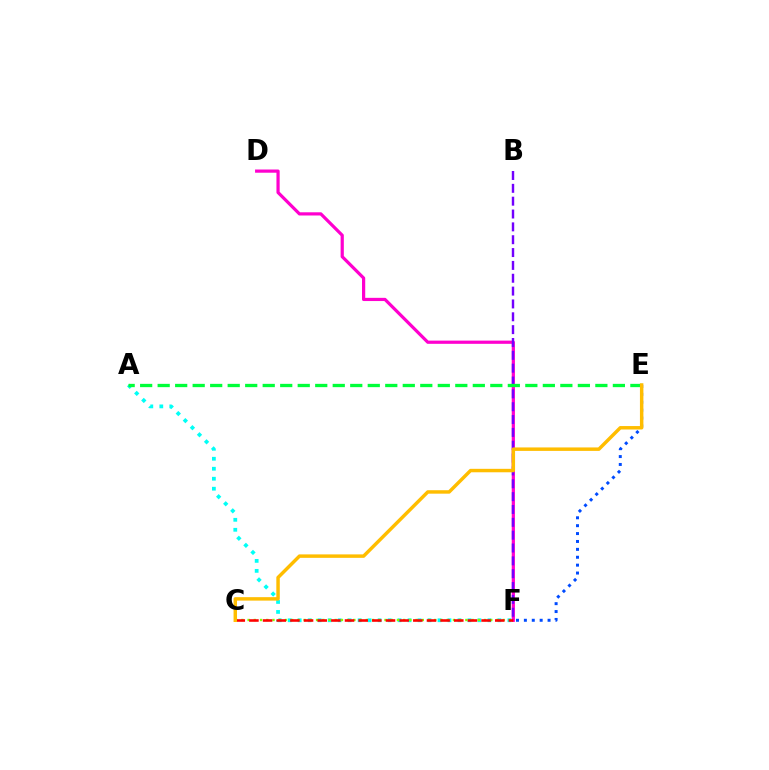{('A', 'F'): [{'color': '#00fff6', 'line_style': 'dotted', 'thickness': 2.71}], ('C', 'F'): [{'color': '#84ff00', 'line_style': 'dotted', 'thickness': 1.69}, {'color': '#ff0000', 'line_style': 'dashed', 'thickness': 1.86}], ('E', 'F'): [{'color': '#004bff', 'line_style': 'dotted', 'thickness': 2.14}], ('D', 'F'): [{'color': '#ff00cf', 'line_style': 'solid', 'thickness': 2.31}], ('B', 'F'): [{'color': '#7200ff', 'line_style': 'dashed', 'thickness': 1.75}], ('A', 'E'): [{'color': '#00ff39', 'line_style': 'dashed', 'thickness': 2.38}], ('C', 'E'): [{'color': '#ffbd00', 'line_style': 'solid', 'thickness': 2.49}]}